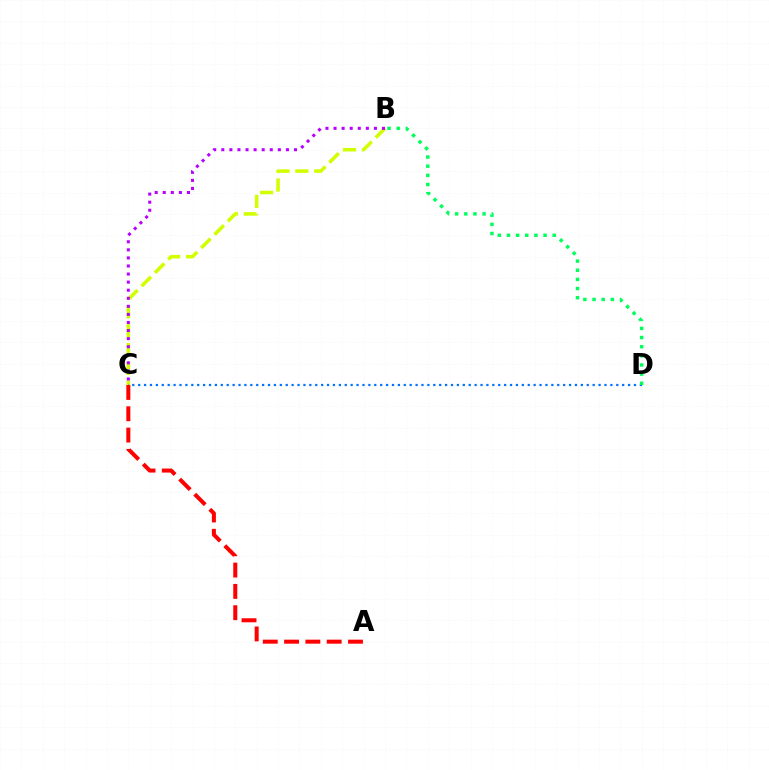{('B', 'C'): [{'color': '#d1ff00', 'line_style': 'dashed', 'thickness': 2.56}, {'color': '#b900ff', 'line_style': 'dotted', 'thickness': 2.19}], ('C', 'D'): [{'color': '#0074ff', 'line_style': 'dotted', 'thickness': 1.6}], ('B', 'D'): [{'color': '#00ff5c', 'line_style': 'dotted', 'thickness': 2.49}], ('A', 'C'): [{'color': '#ff0000', 'line_style': 'dashed', 'thickness': 2.9}]}